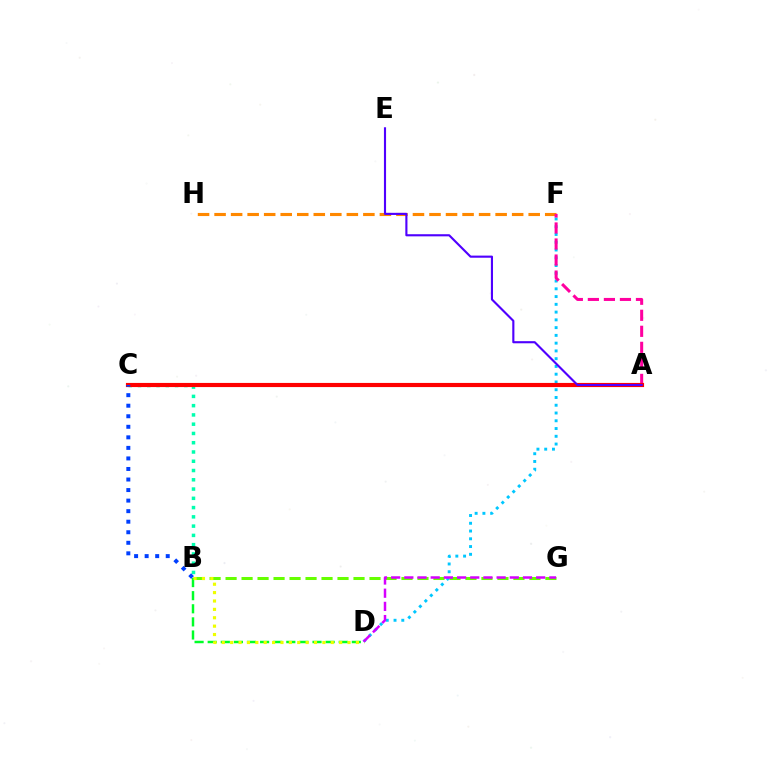{('B', 'C'): [{'color': '#00ffaf', 'line_style': 'dotted', 'thickness': 2.52}, {'color': '#003fff', 'line_style': 'dotted', 'thickness': 2.87}], ('B', 'G'): [{'color': '#66ff00', 'line_style': 'dashed', 'thickness': 2.17}], ('F', 'H'): [{'color': '#ff8800', 'line_style': 'dashed', 'thickness': 2.25}], ('B', 'D'): [{'color': '#00ff27', 'line_style': 'dashed', 'thickness': 1.78}, {'color': '#eeff00', 'line_style': 'dotted', 'thickness': 2.28}], ('D', 'F'): [{'color': '#00c7ff', 'line_style': 'dotted', 'thickness': 2.11}], ('A', 'F'): [{'color': '#ff00a0', 'line_style': 'dashed', 'thickness': 2.18}], ('A', 'C'): [{'color': '#ff0000', 'line_style': 'solid', 'thickness': 2.98}], ('D', 'G'): [{'color': '#d600ff', 'line_style': 'dashed', 'thickness': 1.79}], ('A', 'E'): [{'color': '#4f00ff', 'line_style': 'solid', 'thickness': 1.53}]}